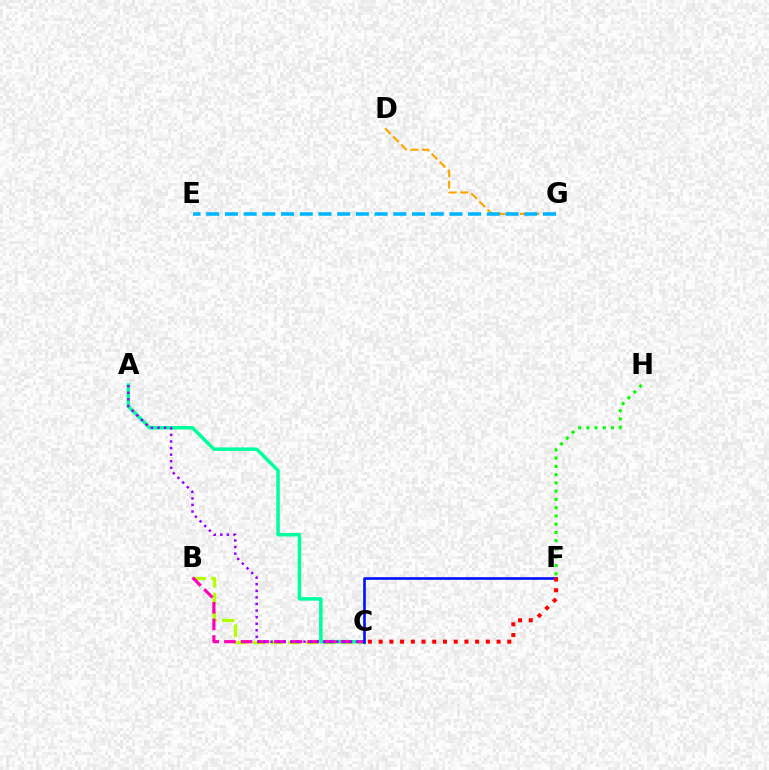{('D', 'G'): [{'color': '#ffa500', 'line_style': 'dashed', 'thickness': 1.55}], ('B', 'C'): [{'color': '#b3ff00', 'line_style': 'dashed', 'thickness': 2.4}, {'color': '#ff00bd', 'line_style': 'dashed', 'thickness': 2.26}], ('A', 'C'): [{'color': '#00ff9d', 'line_style': 'solid', 'thickness': 2.52}, {'color': '#9b00ff', 'line_style': 'dotted', 'thickness': 1.79}], ('C', 'F'): [{'color': '#0010ff', 'line_style': 'solid', 'thickness': 1.9}, {'color': '#ff0000', 'line_style': 'dotted', 'thickness': 2.91}], ('F', 'H'): [{'color': '#08ff00', 'line_style': 'dotted', 'thickness': 2.24}], ('E', 'G'): [{'color': '#00b5ff', 'line_style': 'dashed', 'thickness': 2.54}]}